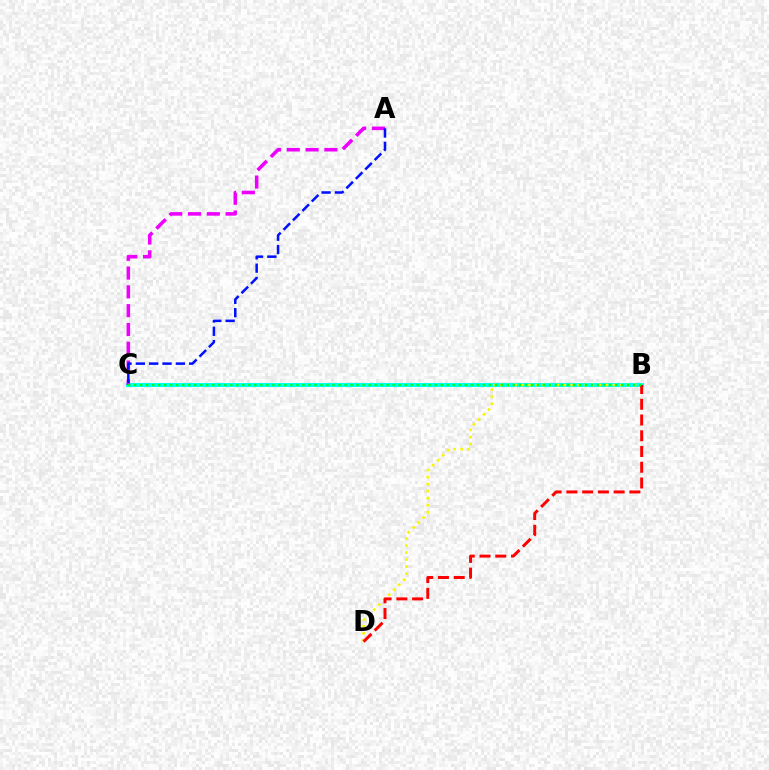{('B', 'C'): [{'color': '#00fff6', 'line_style': 'solid', 'thickness': 2.91}, {'color': '#08ff00', 'line_style': 'dotted', 'thickness': 1.63}], ('A', 'C'): [{'color': '#ee00ff', 'line_style': 'dashed', 'thickness': 2.55}, {'color': '#0010ff', 'line_style': 'dashed', 'thickness': 1.81}], ('B', 'D'): [{'color': '#fcf500', 'line_style': 'dotted', 'thickness': 1.91}, {'color': '#ff0000', 'line_style': 'dashed', 'thickness': 2.14}]}